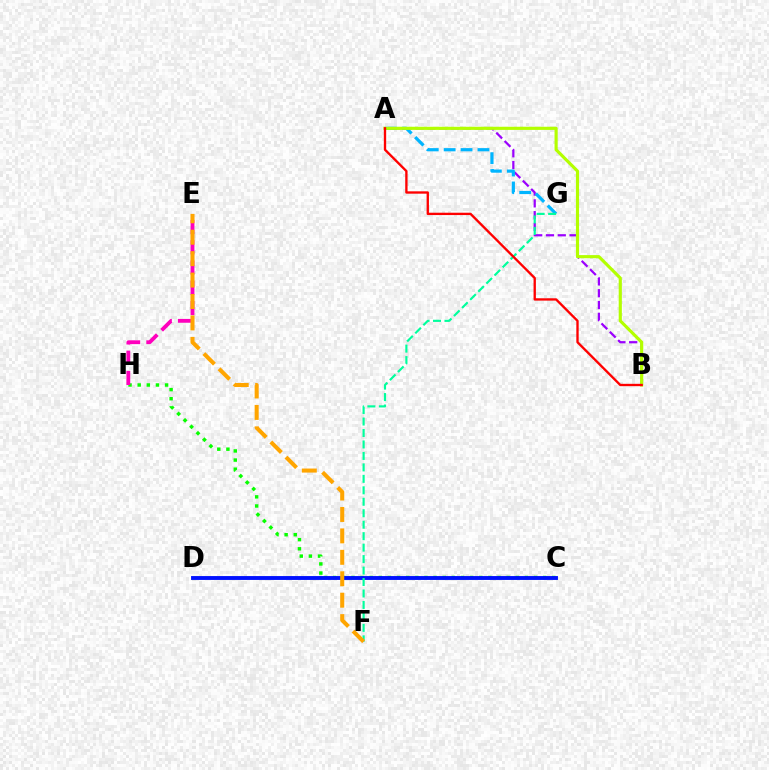{('A', 'B'): [{'color': '#9b00ff', 'line_style': 'dashed', 'thickness': 1.6}, {'color': '#b3ff00', 'line_style': 'solid', 'thickness': 2.27}, {'color': '#ff0000', 'line_style': 'solid', 'thickness': 1.69}], ('C', 'H'): [{'color': '#08ff00', 'line_style': 'dotted', 'thickness': 2.48}], ('C', 'D'): [{'color': '#0010ff', 'line_style': 'solid', 'thickness': 2.79}], ('A', 'G'): [{'color': '#00b5ff', 'line_style': 'dashed', 'thickness': 2.3}], ('E', 'H'): [{'color': '#ff00bd', 'line_style': 'dashed', 'thickness': 2.75}], ('F', 'G'): [{'color': '#00ff9d', 'line_style': 'dashed', 'thickness': 1.56}], ('E', 'F'): [{'color': '#ffa500', 'line_style': 'dashed', 'thickness': 2.91}]}